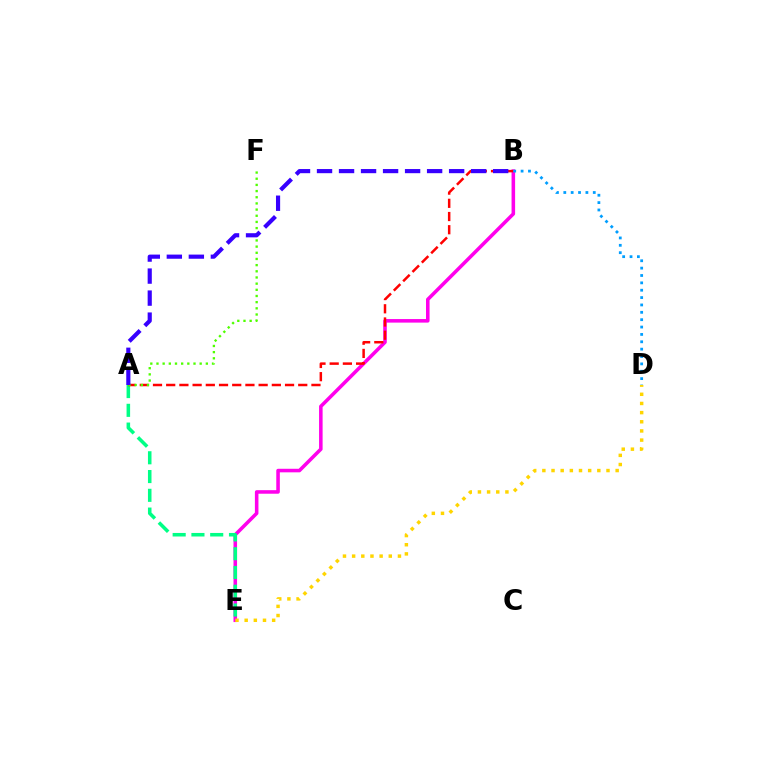{('B', 'E'): [{'color': '#ff00ed', 'line_style': 'solid', 'thickness': 2.56}], ('A', 'E'): [{'color': '#00ff86', 'line_style': 'dashed', 'thickness': 2.55}], ('A', 'B'): [{'color': '#ff0000', 'line_style': 'dashed', 'thickness': 1.79}, {'color': '#3700ff', 'line_style': 'dashed', 'thickness': 2.99}], ('B', 'D'): [{'color': '#009eff', 'line_style': 'dotted', 'thickness': 2.0}], ('A', 'F'): [{'color': '#4fff00', 'line_style': 'dotted', 'thickness': 1.68}], ('D', 'E'): [{'color': '#ffd500', 'line_style': 'dotted', 'thickness': 2.49}]}